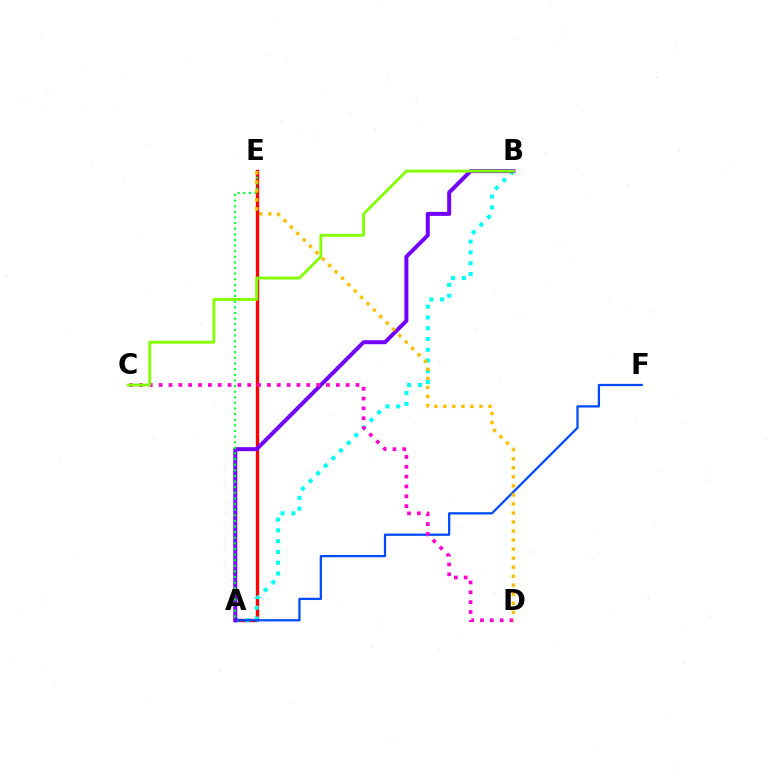{('A', 'E'): [{'color': '#ff0000', 'line_style': 'solid', 'thickness': 2.42}, {'color': '#00ff39', 'line_style': 'dotted', 'thickness': 1.53}], ('A', 'B'): [{'color': '#00fff6', 'line_style': 'dotted', 'thickness': 2.93}, {'color': '#7200ff', 'line_style': 'solid', 'thickness': 2.87}], ('A', 'F'): [{'color': '#004bff', 'line_style': 'solid', 'thickness': 1.63}], ('C', 'D'): [{'color': '#ff00cf', 'line_style': 'dotted', 'thickness': 2.67}], ('D', 'E'): [{'color': '#ffbd00', 'line_style': 'dotted', 'thickness': 2.45}], ('B', 'C'): [{'color': '#84ff00', 'line_style': 'solid', 'thickness': 2.05}]}